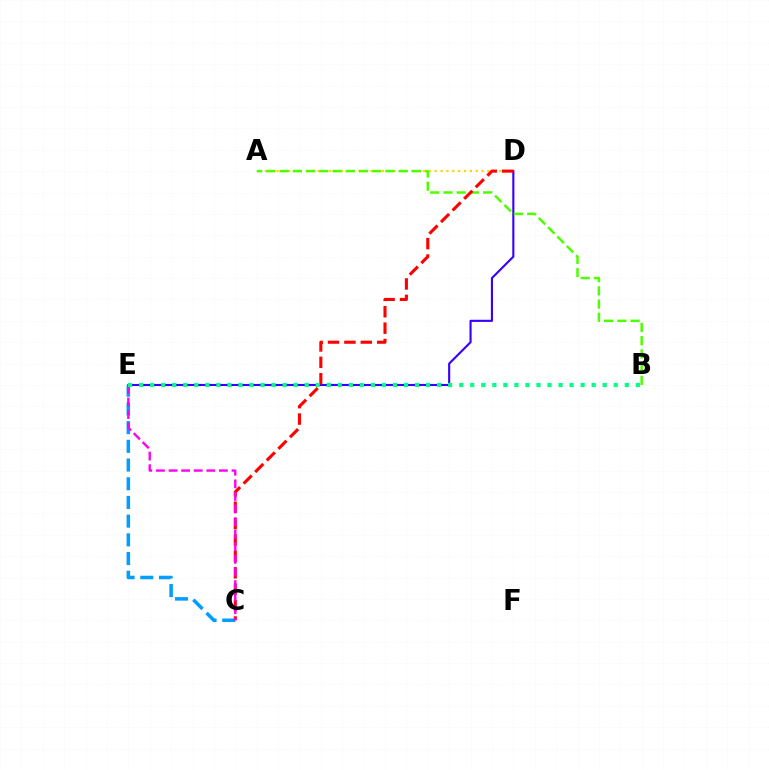{('D', 'E'): [{'color': '#3700ff', 'line_style': 'solid', 'thickness': 1.53}], ('C', 'E'): [{'color': '#009eff', 'line_style': 'dashed', 'thickness': 2.54}, {'color': '#ff00ed', 'line_style': 'dashed', 'thickness': 1.71}], ('A', 'D'): [{'color': '#ffd500', 'line_style': 'dotted', 'thickness': 1.59}], ('A', 'B'): [{'color': '#4fff00', 'line_style': 'dashed', 'thickness': 1.8}], ('C', 'D'): [{'color': '#ff0000', 'line_style': 'dashed', 'thickness': 2.23}], ('B', 'E'): [{'color': '#00ff86', 'line_style': 'dotted', 'thickness': 3.0}]}